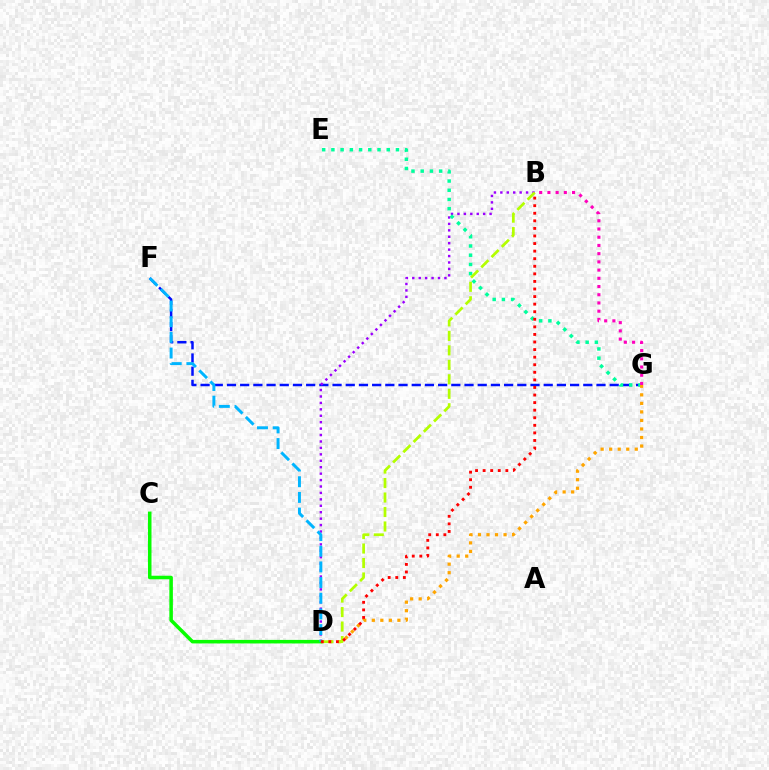{('F', 'G'): [{'color': '#0010ff', 'line_style': 'dashed', 'thickness': 1.79}], ('B', 'D'): [{'color': '#9b00ff', 'line_style': 'dotted', 'thickness': 1.75}, {'color': '#b3ff00', 'line_style': 'dashed', 'thickness': 1.97}, {'color': '#ff0000', 'line_style': 'dotted', 'thickness': 2.06}], ('E', 'G'): [{'color': '#00ff9d', 'line_style': 'dotted', 'thickness': 2.51}], ('D', 'G'): [{'color': '#ffa500', 'line_style': 'dotted', 'thickness': 2.32}], ('C', 'D'): [{'color': '#08ff00', 'line_style': 'solid', 'thickness': 2.55}], ('D', 'F'): [{'color': '#00b5ff', 'line_style': 'dashed', 'thickness': 2.13}], ('B', 'G'): [{'color': '#ff00bd', 'line_style': 'dotted', 'thickness': 2.23}]}